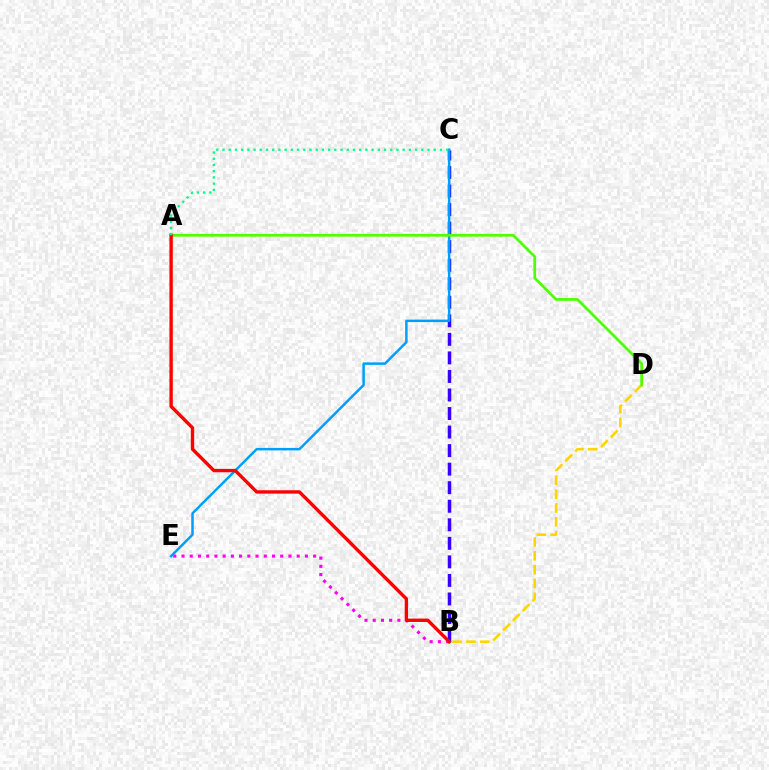{('B', 'C'): [{'color': '#3700ff', 'line_style': 'dashed', 'thickness': 2.52}], ('B', 'D'): [{'color': '#ffd500', 'line_style': 'dashed', 'thickness': 1.88}], ('C', 'E'): [{'color': '#009eff', 'line_style': 'solid', 'thickness': 1.79}], ('A', 'D'): [{'color': '#4fff00', 'line_style': 'solid', 'thickness': 1.98}], ('B', 'E'): [{'color': '#ff00ed', 'line_style': 'dotted', 'thickness': 2.23}], ('A', 'B'): [{'color': '#ff0000', 'line_style': 'solid', 'thickness': 2.43}], ('A', 'C'): [{'color': '#00ff86', 'line_style': 'dotted', 'thickness': 1.69}]}